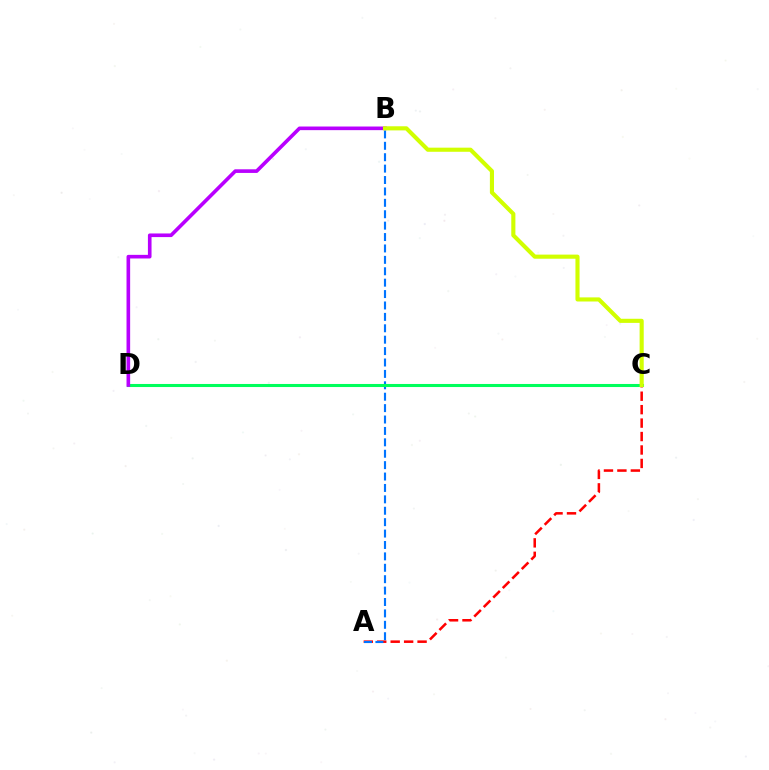{('A', 'C'): [{'color': '#ff0000', 'line_style': 'dashed', 'thickness': 1.83}], ('A', 'B'): [{'color': '#0074ff', 'line_style': 'dashed', 'thickness': 1.55}], ('C', 'D'): [{'color': '#00ff5c', 'line_style': 'solid', 'thickness': 2.2}], ('B', 'D'): [{'color': '#b900ff', 'line_style': 'solid', 'thickness': 2.61}], ('B', 'C'): [{'color': '#d1ff00', 'line_style': 'solid', 'thickness': 2.96}]}